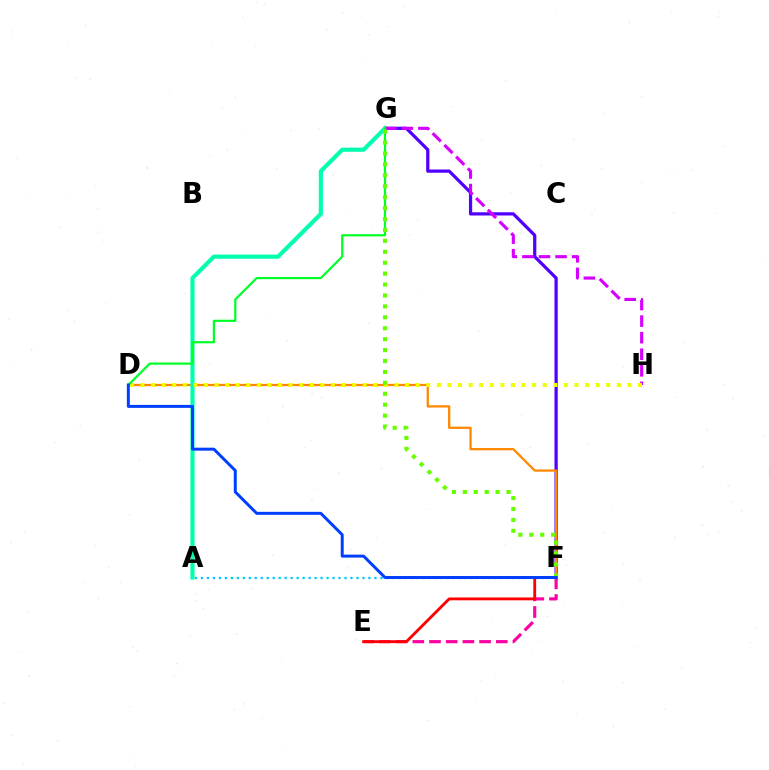{('F', 'G'): [{'color': '#4f00ff', 'line_style': 'solid', 'thickness': 2.33}, {'color': '#66ff00', 'line_style': 'dotted', 'thickness': 2.97}], ('D', 'F'): [{'color': '#ff8800', 'line_style': 'solid', 'thickness': 1.63}, {'color': '#003fff', 'line_style': 'solid', 'thickness': 2.14}], ('A', 'G'): [{'color': '#00ffaf', 'line_style': 'solid', 'thickness': 2.98}], ('G', 'H'): [{'color': '#d600ff', 'line_style': 'dashed', 'thickness': 2.25}], ('D', 'H'): [{'color': '#eeff00', 'line_style': 'dotted', 'thickness': 2.88}], ('E', 'F'): [{'color': '#ff00a0', 'line_style': 'dashed', 'thickness': 2.27}, {'color': '#ff0000', 'line_style': 'solid', 'thickness': 2.04}], ('D', 'G'): [{'color': '#00ff27', 'line_style': 'solid', 'thickness': 1.58}], ('A', 'F'): [{'color': '#00c7ff', 'line_style': 'dotted', 'thickness': 1.63}]}